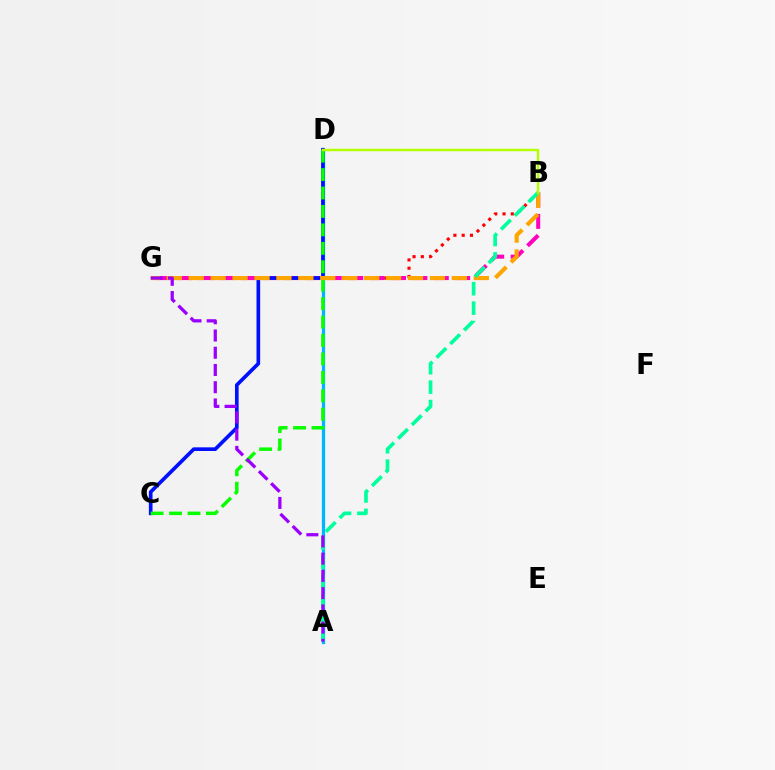{('A', 'D'): [{'color': '#00b5ff', 'line_style': 'solid', 'thickness': 2.35}], ('B', 'G'): [{'color': '#ff0000', 'line_style': 'dotted', 'thickness': 2.25}, {'color': '#ff00bd', 'line_style': 'dashed', 'thickness': 2.91}, {'color': '#ffa500', 'line_style': 'dashed', 'thickness': 2.98}], ('C', 'D'): [{'color': '#0010ff', 'line_style': 'solid', 'thickness': 2.64}, {'color': '#08ff00', 'line_style': 'dashed', 'thickness': 2.5}], ('A', 'B'): [{'color': '#00ff9d', 'line_style': 'dashed', 'thickness': 2.63}], ('A', 'G'): [{'color': '#9b00ff', 'line_style': 'dashed', 'thickness': 2.34}], ('B', 'D'): [{'color': '#b3ff00', 'line_style': 'solid', 'thickness': 1.78}]}